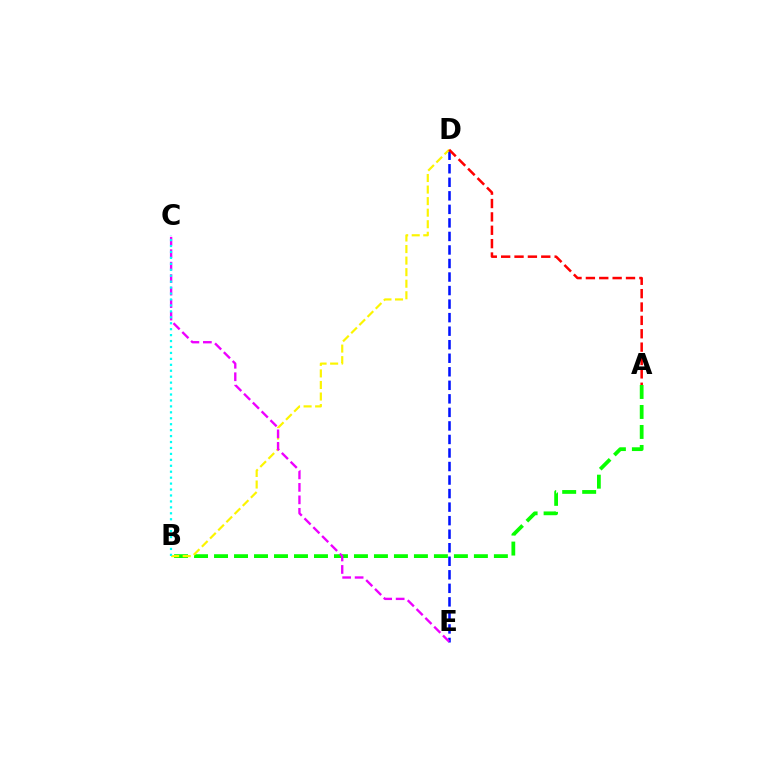{('D', 'E'): [{'color': '#0010ff', 'line_style': 'dashed', 'thickness': 1.84}], ('A', 'B'): [{'color': '#08ff00', 'line_style': 'dashed', 'thickness': 2.72}], ('B', 'D'): [{'color': '#fcf500', 'line_style': 'dashed', 'thickness': 1.57}], ('C', 'E'): [{'color': '#ee00ff', 'line_style': 'dashed', 'thickness': 1.69}], ('B', 'C'): [{'color': '#00fff6', 'line_style': 'dotted', 'thickness': 1.61}], ('A', 'D'): [{'color': '#ff0000', 'line_style': 'dashed', 'thickness': 1.82}]}